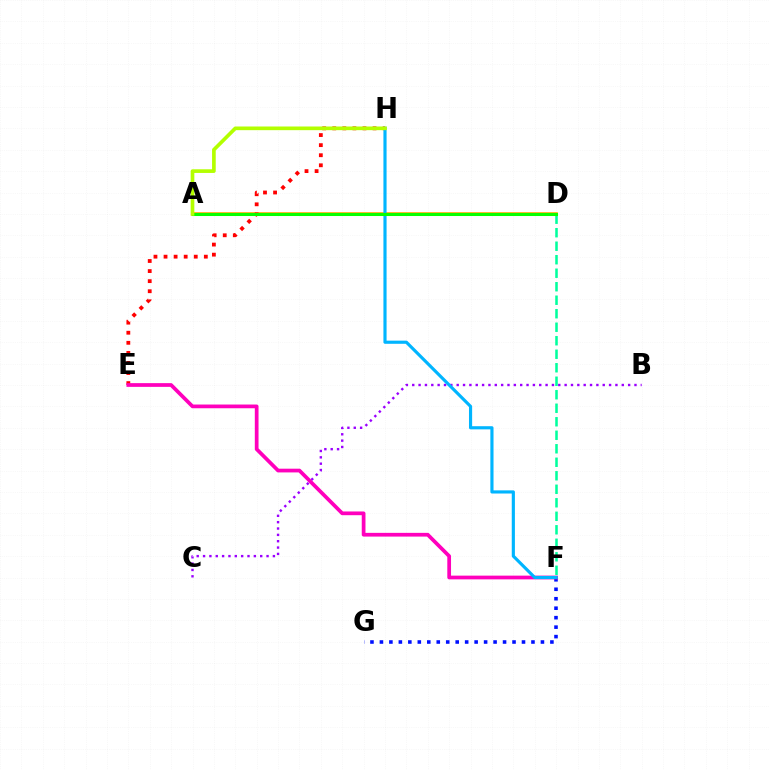{('A', 'D'): [{'color': '#ffa500', 'line_style': 'solid', 'thickness': 2.6}, {'color': '#08ff00', 'line_style': 'solid', 'thickness': 2.18}], ('B', 'C'): [{'color': '#9b00ff', 'line_style': 'dotted', 'thickness': 1.73}], ('E', 'H'): [{'color': '#ff0000', 'line_style': 'dotted', 'thickness': 2.74}], ('F', 'G'): [{'color': '#0010ff', 'line_style': 'dotted', 'thickness': 2.57}], ('E', 'F'): [{'color': '#ff00bd', 'line_style': 'solid', 'thickness': 2.68}], ('F', 'H'): [{'color': '#00b5ff', 'line_style': 'solid', 'thickness': 2.27}], ('D', 'F'): [{'color': '#00ff9d', 'line_style': 'dashed', 'thickness': 1.83}], ('A', 'H'): [{'color': '#b3ff00', 'line_style': 'solid', 'thickness': 2.64}]}